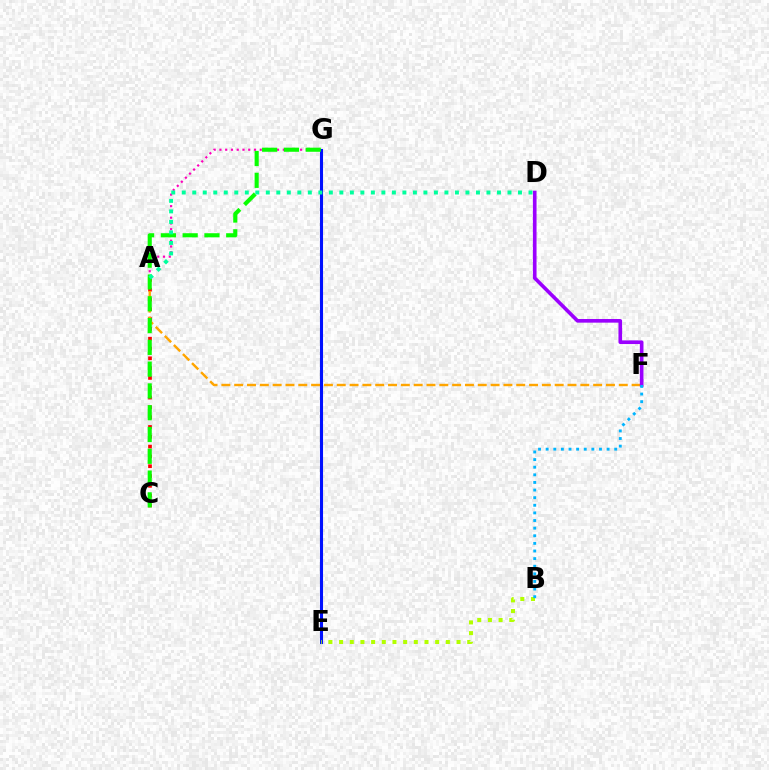{('A', 'C'): [{'color': '#ff0000', 'line_style': 'dotted', 'thickness': 2.67}], ('A', 'F'): [{'color': '#ffa500', 'line_style': 'dashed', 'thickness': 1.74}], ('A', 'G'): [{'color': '#ff00bd', 'line_style': 'dotted', 'thickness': 1.57}], ('E', 'G'): [{'color': '#0010ff', 'line_style': 'solid', 'thickness': 2.21}], ('B', 'E'): [{'color': '#b3ff00', 'line_style': 'dotted', 'thickness': 2.9}], ('D', 'F'): [{'color': '#9b00ff', 'line_style': 'solid', 'thickness': 2.62}], ('B', 'F'): [{'color': '#00b5ff', 'line_style': 'dotted', 'thickness': 2.07}], ('C', 'G'): [{'color': '#08ff00', 'line_style': 'dashed', 'thickness': 2.96}], ('A', 'D'): [{'color': '#00ff9d', 'line_style': 'dotted', 'thickness': 2.85}]}